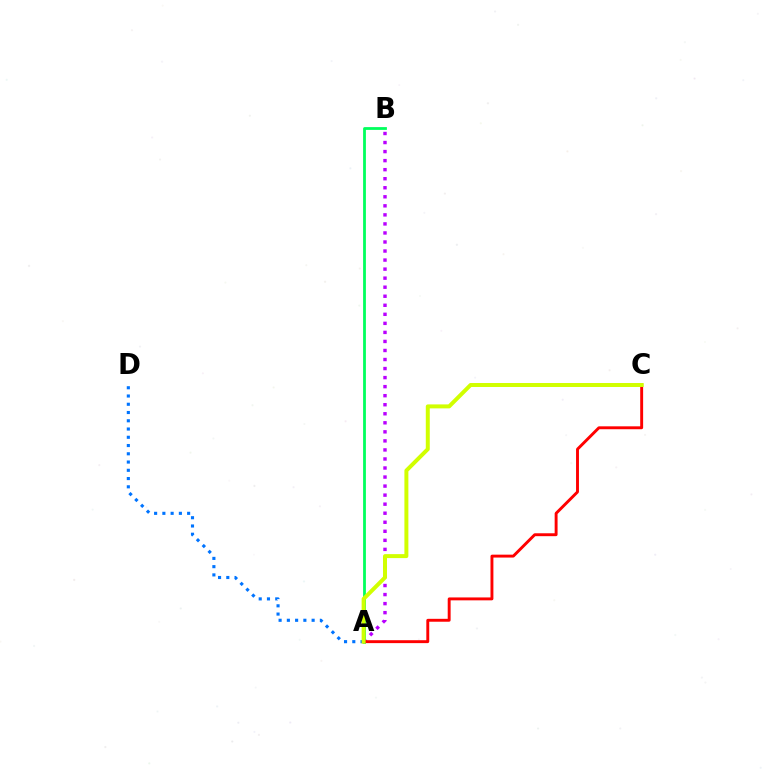{('A', 'B'): [{'color': '#b900ff', 'line_style': 'dotted', 'thickness': 2.46}, {'color': '#00ff5c', 'line_style': 'solid', 'thickness': 2.01}], ('A', 'C'): [{'color': '#ff0000', 'line_style': 'solid', 'thickness': 2.09}, {'color': '#d1ff00', 'line_style': 'solid', 'thickness': 2.86}], ('A', 'D'): [{'color': '#0074ff', 'line_style': 'dotted', 'thickness': 2.24}]}